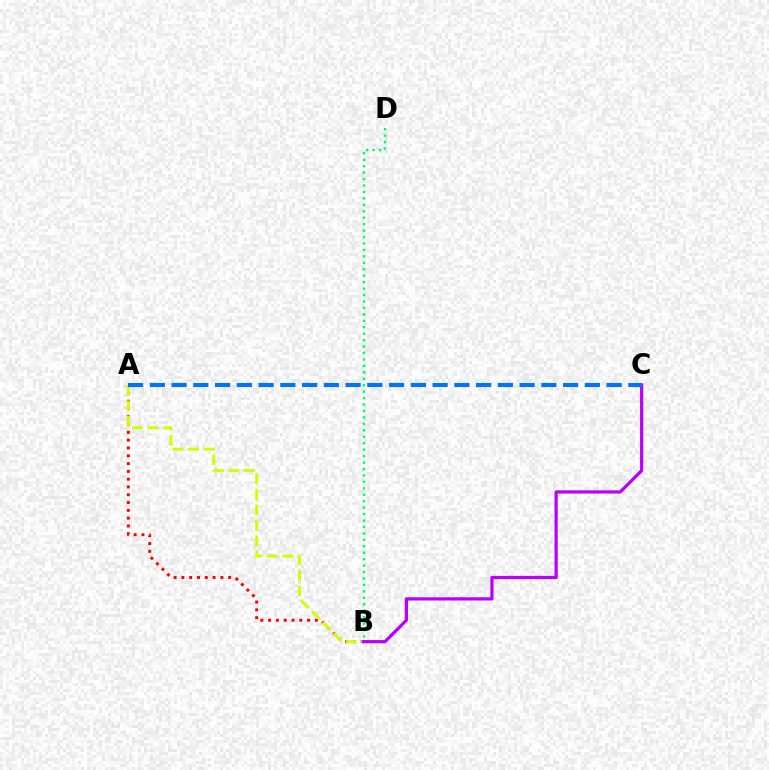{('A', 'B'): [{'color': '#ff0000', 'line_style': 'dotted', 'thickness': 2.12}, {'color': '#d1ff00', 'line_style': 'dashed', 'thickness': 2.1}], ('B', 'D'): [{'color': '#00ff5c', 'line_style': 'dotted', 'thickness': 1.75}], ('B', 'C'): [{'color': '#b900ff', 'line_style': 'solid', 'thickness': 2.31}], ('A', 'C'): [{'color': '#0074ff', 'line_style': 'dashed', 'thickness': 2.95}]}